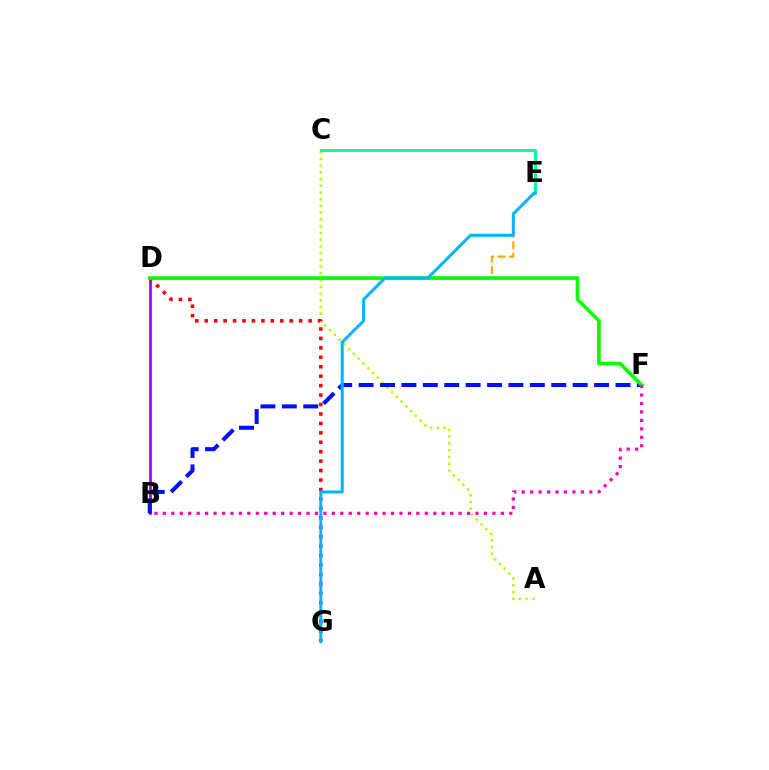{('A', 'C'): [{'color': '#b3ff00', 'line_style': 'dotted', 'thickness': 1.83}], ('B', 'D'): [{'color': '#9b00ff', 'line_style': 'solid', 'thickness': 1.95}], ('D', 'E'): [{'color': '#ffa500', 'line_style': 'dashed', 'thickness': 1.57}], ('D', 'G'): [{'color': '#ff0000', 'line_style': 'dotted', 'thickness': 2.57}], ('B', 'F'): [{'color': '#0010ff', 'line_style': 'dashed', 'thickness': 2.91}, {'color': '#ff00bd', 'line_style': 'dotted', 'thickness': 2.3}], ('D', 'F'): [{'color': '#08ff00', 'line_style': 'solid', 'thickness': 2.64}], ('C', 'E'): [{'color': '#00ff9d', 'line_style': 'solid', 'thickness': 2.13}], ('E', 'G'): [{'color': '#00b5ff', 'line_style': 'solid', 'thickness': 2.16}]}